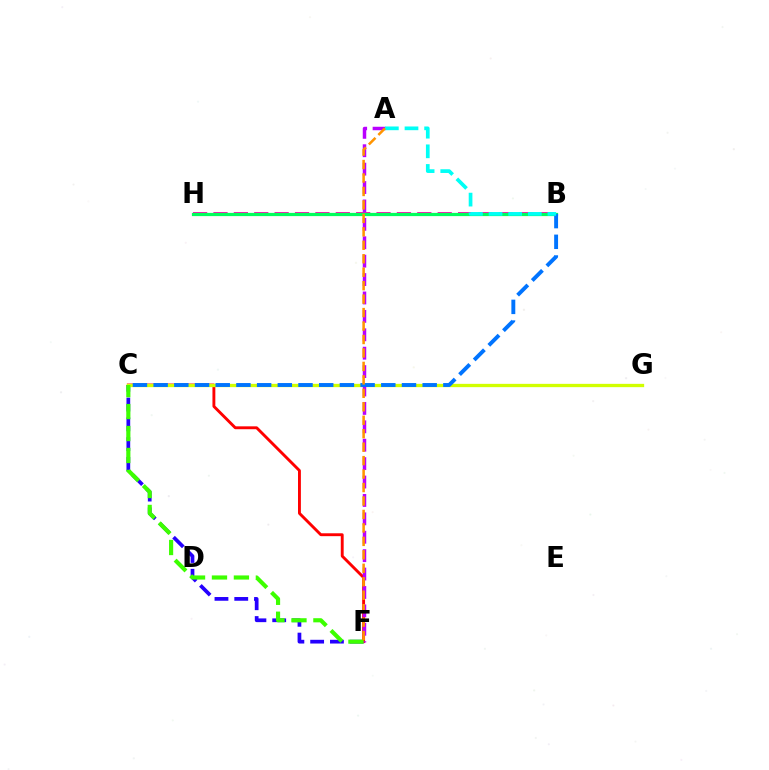{('C', 'F'): [{'color': '#2500ff', 'line_style': 'dashed', 'thickness': 2.69}, {'color': '#ff0000', 'line_style': 'solid', 'thickness': 2.08}, {'color': '#3dff00', 'line_style': 'dashed', 'thickness': 2.98}], ('B', 'H'): [{'color': '#ff00ac', 'line_style': 'dashed', 'thickness': 2.77}, {'color': '#00ff5c', 'line_style': 'solid', 'thickness': 2.32}], ('C', 'G'): [{'color': '#d1ff00', 'line_style': 'solid', 'thickness': 2.38}], ('A', 'F'): [{'color': '#b900ff', 'line_style': 'dashed', 'thickness': 2.5}, {'color': '#ff9400', 'line_style': 'dashed', 'thickness': 1.83}], ('B', 'C'): [{'color': '#0074ff', 'line_style': 'dashed', 'thickness': 2.81}], ('A', 'B'): [{'color': '#00fff6', 'line_style': 'dashed', 'thickness': 2.67}]}